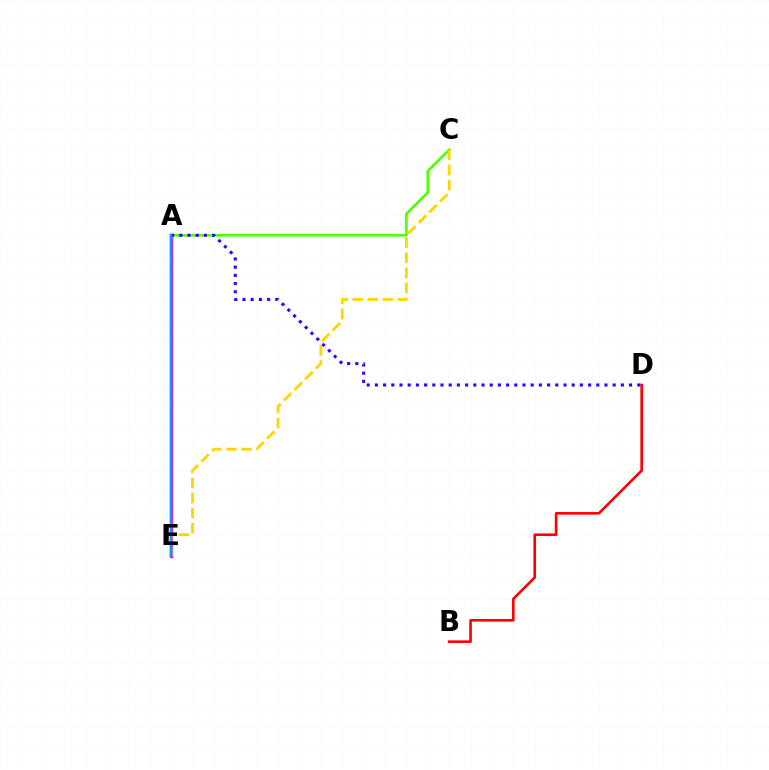{('A', 'E'): [{'color': '#00ff86', 'line_style': 'dashed', 'thickness': 2.24}, {'color': '#ff00ed', 'line_style': 'solid', 'thickness': 2.38}, {'color': '#009eff', 'line_style': 'solid', 'thickness': 1.78}], ('A', 'C'): [{'color': '#4fff00', 'line_style': 'solid', 'thickness': 1.89}], ('C', 'E'): [{'color': '#ffd500', 'line_style': 'dashed', 'thickness': 2.05}], ('B', 'D'): [{'color': '#ff0000', 'line_style': 'solid', 'thickness': 1.9}], ('A', 'D'): [{'color': '#3700ff', 'line_style': 'dotted', 'thickness': 2.23}]}